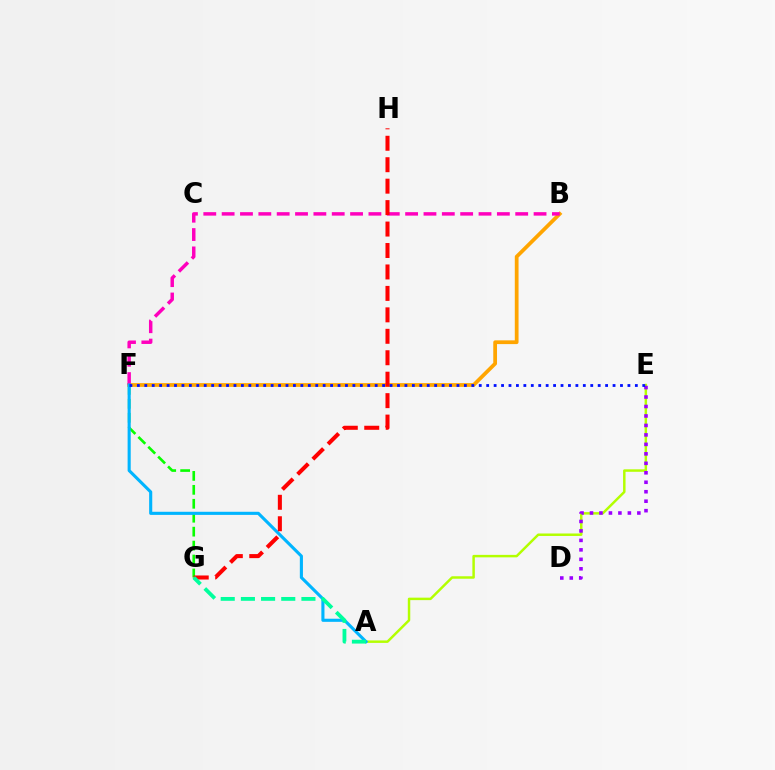{('A', 'E'): [{'color': '#b3ff00', 'line_style': 'solid', 'thickness': 1.78}], ('B', 'F'): [{'color': '#ffa500', 'line_style': 'solid', 'thickness': 2.7}, {'color': '#ff00bd', 'line_style': 'dashed', 'thickness': 2.49}], ('F', 'G'): [{'color': '#08ff00', 'line_style': 'dashed', 'thickness': 1.89}], ('D', 'E'): [{'color': '#9b00ff', 'line_style': 'dotted', 'thickness': 2.57}], ('A', 'F'): [{'color': '#00b5ff', 'line_style': 'solid', 'thickness': 2.24}], ('G', 'H'): [{'color': '#ff0000', 'line_style': 'dashed', 'thickness': 2.91}], ('E', 'F'): [{'color': '#0010ff', 'line_style': 'dotted', 'thickness': 2.02}], ('A', 'G'): [{'color': '#00ff9d', 'line_style': 'dashed', 'thickness': 2.74}]}